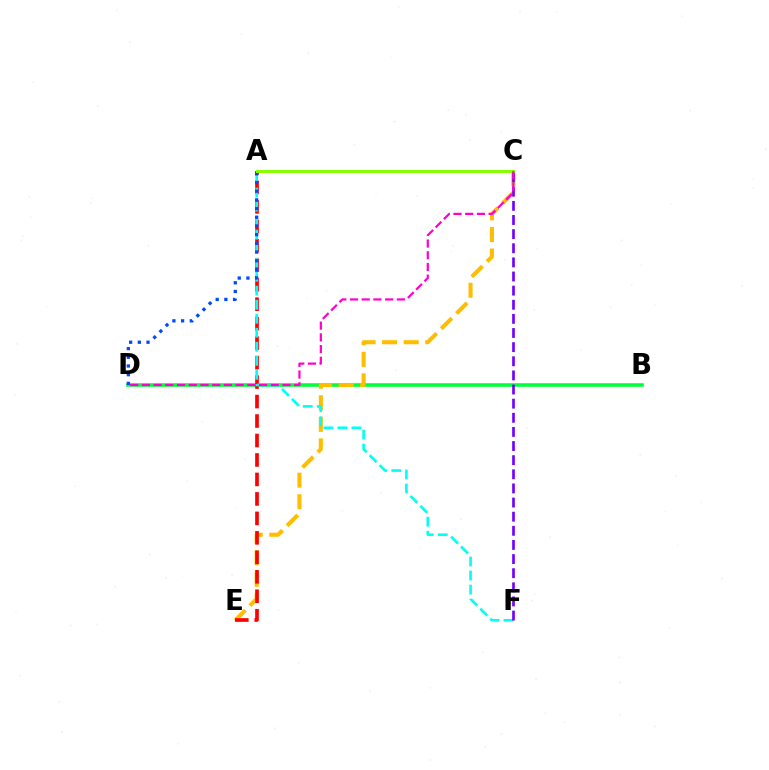{('B', 'D'): [{'color': '#00ff39', 'line_style': 'solid', 'thickness': 2.58}], ('C', 'E'): [{'color': '#ffbd00', 'line_style': 'dashed', 'thickness': 2.93}], ('A', 'E'): [{'color': '#ff0000', 'line_style': 'dashed', 'thickness': 2.64}], ('A', 'F'): [{'color': '#00fff6', 'line_style': 'dashed', 'thickness': 1.9}], ('A', 'D'): [{'color': '#004bff', 'line_style': 'dotted', 'thickness': 2.36}], ('C', 'F'): [{'color': '#7200ff', 'line_style': 'dashed', 'thickness': 1.92}], ('A', 'C'): [{'color': '#84ff00', 'line_style': 'solid', 'thickness': 2.13}], ('C', 'D'): [{'color': '#ff00cf', 'line_style': 'dashed', 'thickness': 1.59}]}